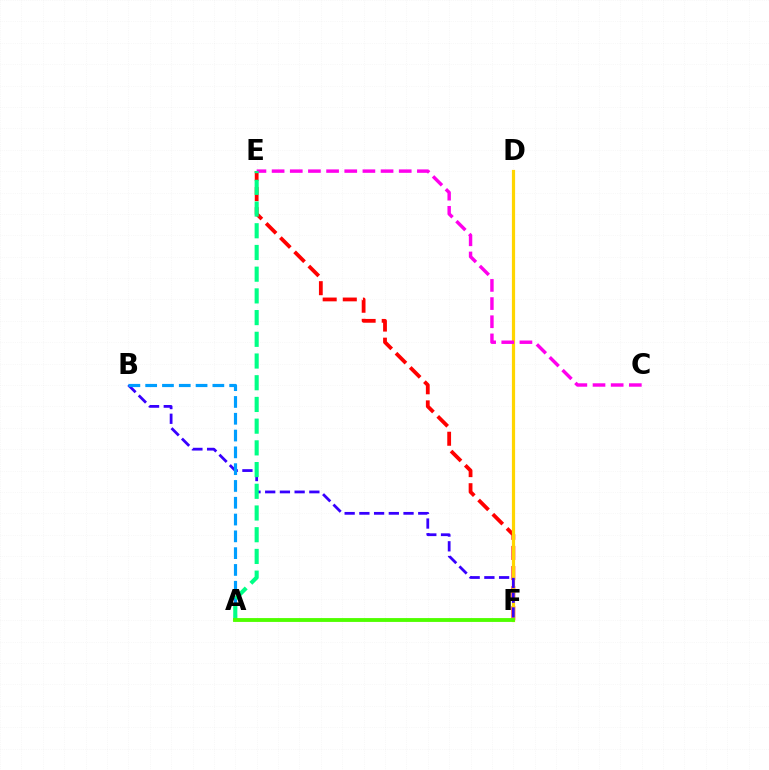{('E', 'F'): [{'color': '#ff0000', 'line_style': 'dashed', 'thickness': 2.73}], ('D', 'F'): [{'color': '#ffd500', 'line_style': 'solid', 'thickness': 2.31}], ('B', 'F'): [{'color': '#3700ff', 'line_style': 'dashed', 'thickness': 2.0}], ('C', 'E'): [{'color': '#ff00ed', 'line_style': 'dashed', 'thickness': 2.47}], ('A', 'B'): [{'color': '#009eff', 'line_style': 'dashed', 'thickness': 2.28}], ('A', 'E'): [{'color': '#00ff86', 'line_style': 'dashed', 'thickness': 2.95}], ('A', 'F'): [{'color': '#4fff00', 'line_style': 'solid', 'thickness': 2.77}]}